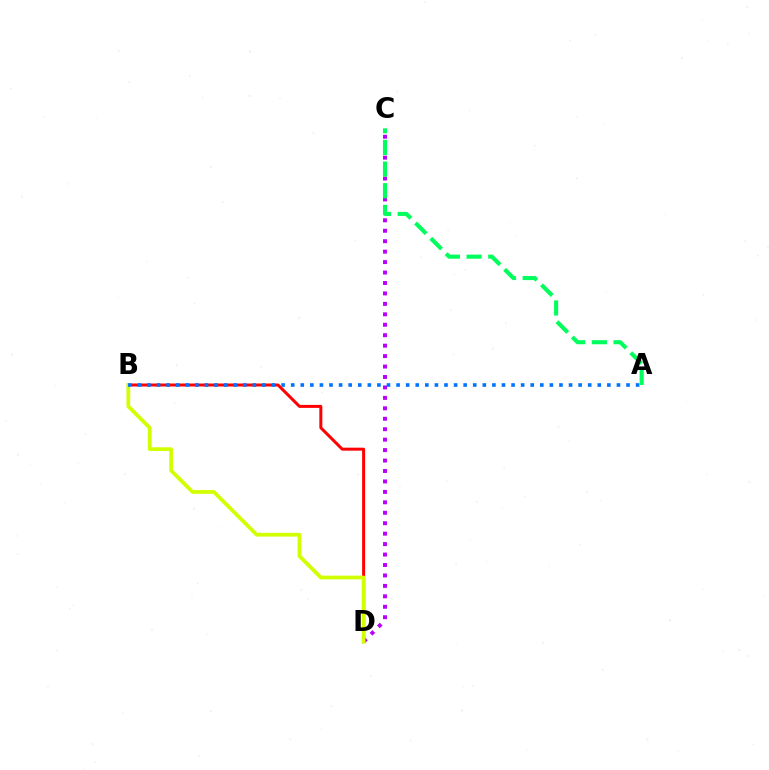{('B', 'D'): [{'color': '#ff0000', 'line_style': 'solid', 'thickness': 2.15}, {'color': '#d1ff00', 'line_style': 'solid', 'thickness': 2.7}], ('C', 'D'): [{'color': '#b900ff', 'line_style': 'dotted', 'thickness': 2.84}], ('A', 'B'): [{'color': '#0074ff', 'line_style': 'dotted', 'thickness': 2.6}], ('A', 'C'): [{'color': '#00ff5c', 'line_style': 'dashed', 'thickness': 2.94}]}